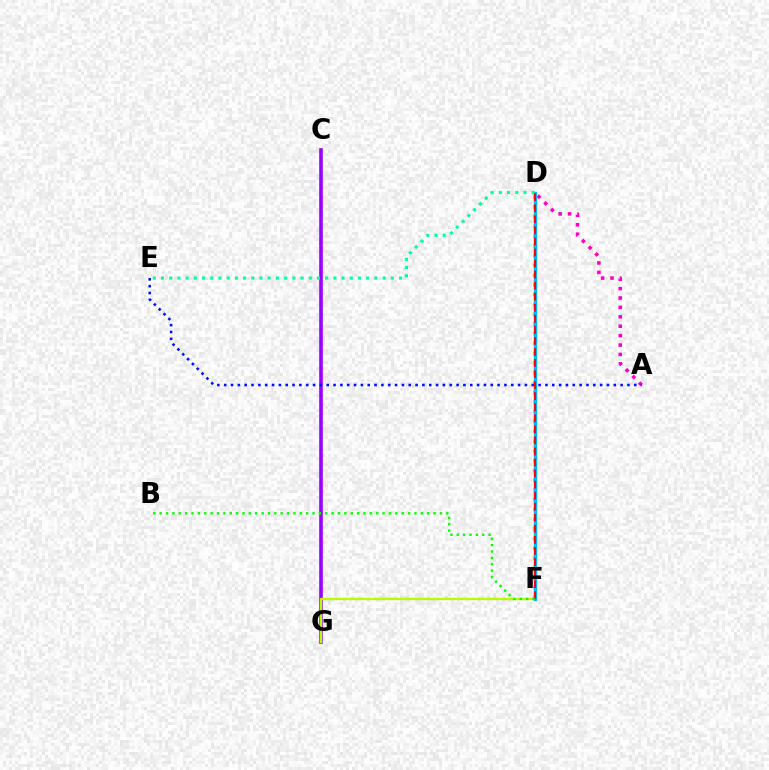{('C', 'G'): [{'color': '#9b00ff', 'line_style': 'solid', 'thickness': 2.6}], ('F', 'G'): [{'color': '#b3ff00', 'line_style': 'solid', 'thickness': 1.7}], ('D', 'F'): [{'color': '#ffa500', 'line_style': 'dotted', 'thickness': 2.65}, {'color': '#00b5ff', 'line_style': 'solid', 'thickness': 2.4}, {'color': '#ff0000', 'line_style': 'dashed', 'thickness': 1.5}], ('A', 'D'): [{'color': '#ff00bd', 'line_style': 'dotted', 'thickness': 2.56}], ('A', 'E'): [{'color': '#0010ff', 'line_style': 'dotted', 'thickness': 1.86}], ('D', 'E'): [{'color': '#00ff9d', 'line_style': 'dotted', 'thickness': 2.23}], ('B', 'F'): [{'color': '#08ff00', 'line_style': 'dotted', 'thickness': 1.73}]}